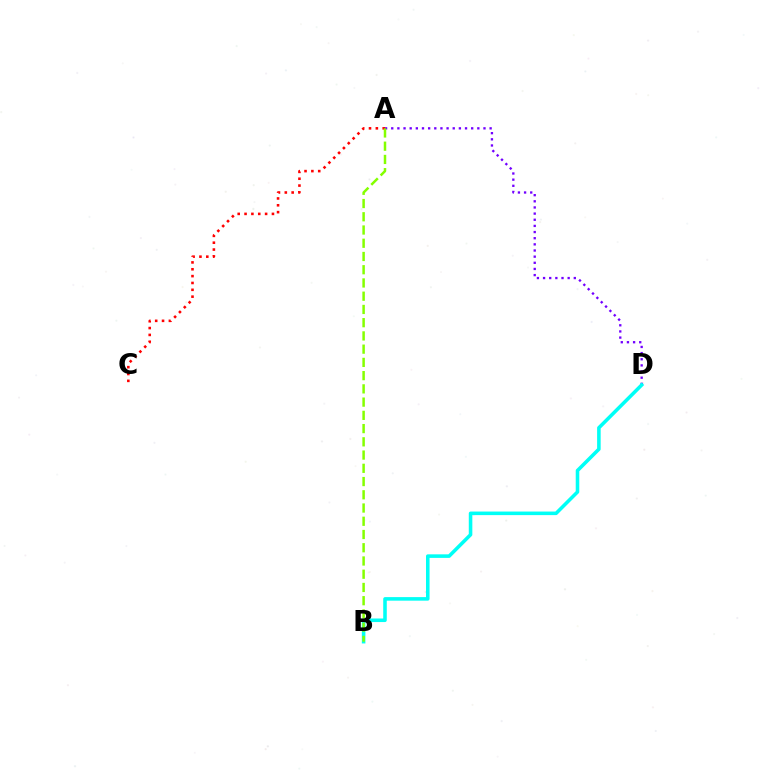{('A', 'D'): [{'color': '#7200ff', 'line_style': 'dotted', 'thickness': 1.67}], ('A', 'C'): [{'color': '#ff0000', 'line_style': 'dotted', 'thickness': 1.86}], ('B', 'D'): [{'color': '#00fff6', 'line_style': 'solid', 'thickness': 2.56}], ('A', 'B'): [{'color': '#84ff00', 'line_style': 'dashed', 'thickness': 1.8}]}